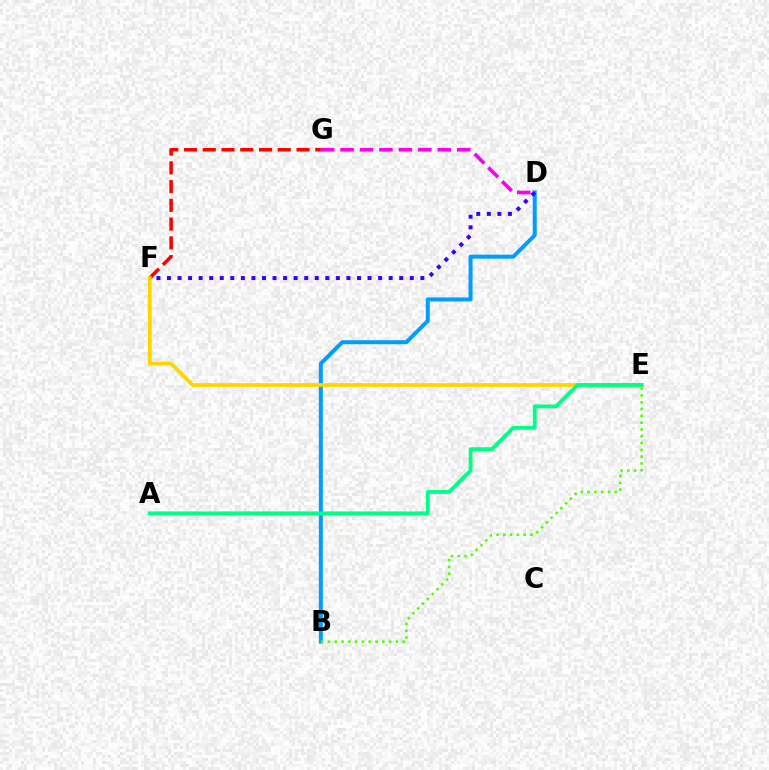{('B', 'D'): [{'color': '#009eff', 'line_style': 'solid', 'thickness': 2.88}], ('F', 'G'): [{'color': '#ff0000', 'line_style': 'dashed', 'thickness': 2.55}], ('E', 'F'): [{'color': '#ffd500', 'line_style': 'solid', 'thickness': 2.7}], ('D', 'G'): [{'color': '#ff00ed', 'line_style': 'dashed', 'thickness': 2.64}], ('A', 'E'): [{'color': '#00ff86', 'line_style': 'solid', 'thickness': 2.74}], ('B', 'E'): [{'color': '#4fff00', 'line_style': 'dotted', 'thickness': 1.85}], ('D', 'F'): [{'color': '#3700ff', 'line_style': 'dotted', 'thickness': 2.87}]}